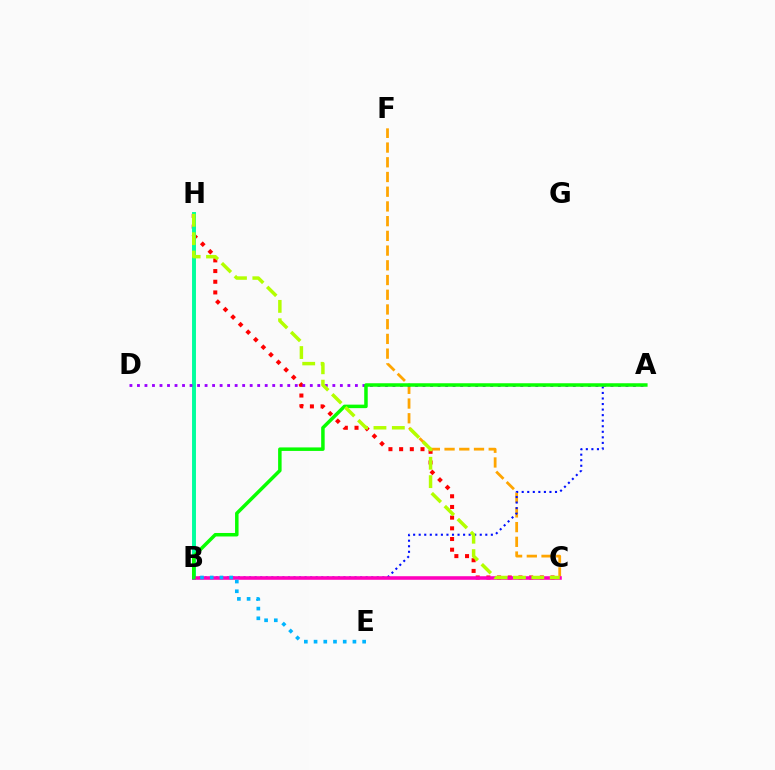{('C', 'H'): [{'color': '#ff0000', 'line_style': 'dotted', 'thickness': 2.9}, {'color': '#b3ff00', 'line_style': 'dashed', 'thickness': 2.5}], ('C', 'F'): [{'color': '#ffa500', 'line_style': 'dashed', 'thickness': 2.0}], ('A', 'B'): [{'color': '#0010ff', 'line_style': 'dotted', 'thickness': 1.51}, {'color': '#08ff00', 'line_style': 'solid', 'thickness': 2.52}], ('B', 'H'): [{'color': '#00ff9d', 'line_style': 'solid', 'thickness': 2.83}], ('A', 'D'): [{'color': '#9b00ff', 'line_style': 'dotted', 'thickness': 2.04}], ('B', 'C'): [{'color': '#ff00bd', 'line_style': 'solid', 'thickness': 2.57}], ('B', 'E'): [{'color': '#00b5ff', 'line_style': 'dotted', 'thickness': 2.64}]}